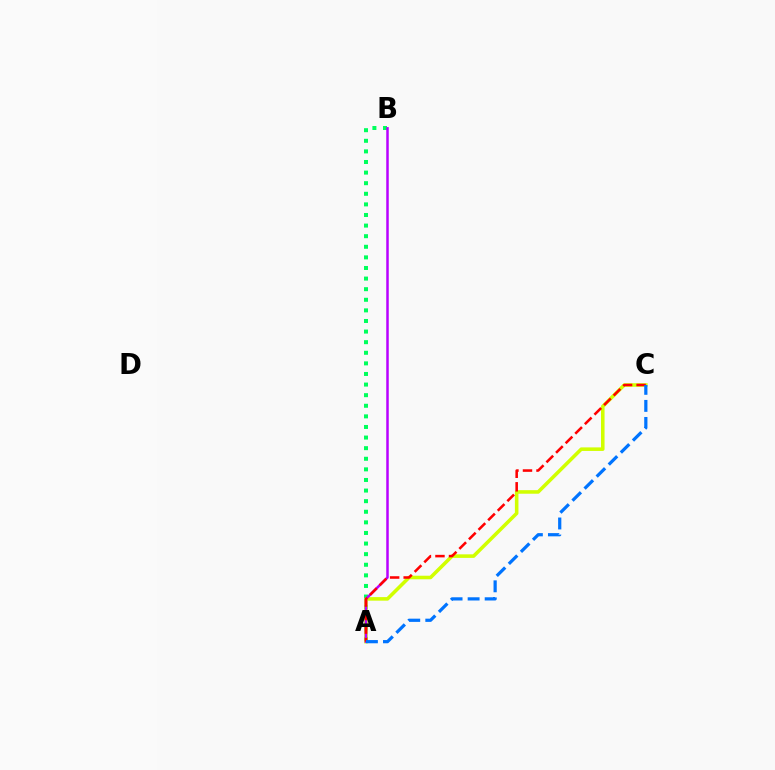{('A', 'B'): [{'color': '#00ff5c', 'line_style': 'dotted', 'thickness': 2.88}, {'color': '#b900ff', 'line_style': 'solid', 'thickness': 1.8}], ('A', 'C'): [{'color': '#d1ff00', 'line_style': 'solid', 'thickness': 2.56}, {'color': '#ff0000', 'line_style': 'dashed', 'thickness': 1.84}, {'color': '#0074ff', 'line_style': 'dashed', 'thickness': 2.32}]}